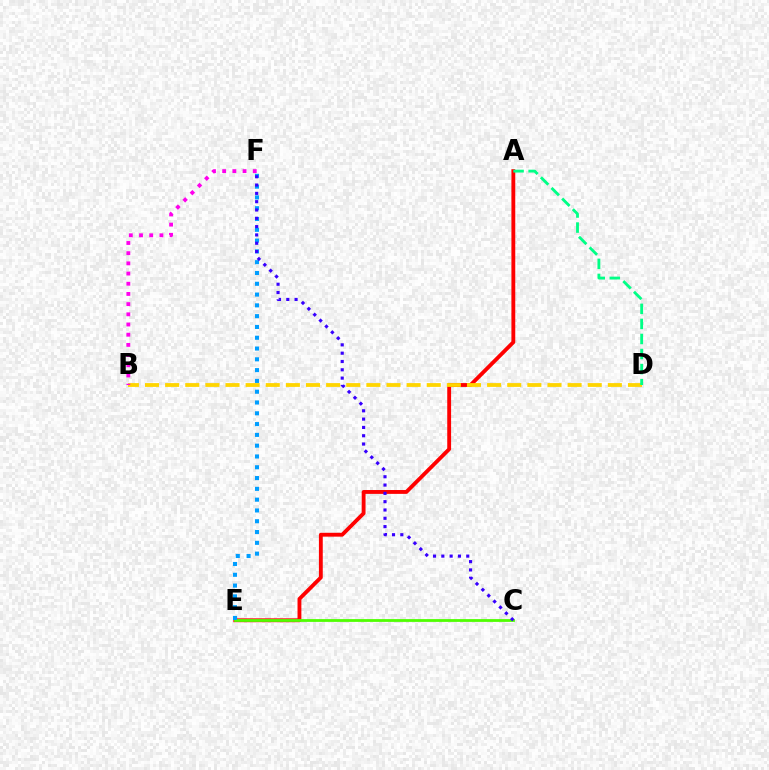{('A', 'E'): [{'color': '#ff0000', 'line_style': 'solid', 'thickness': 2.77}], ('B', 'D'): [{'color': '#ffd500', 'line_style': 'dashed', 'thickness': 2.73}], ('B', 'F'): [{'color': '#ff00ed', 'line_style': 'dotted', 'thickness': 2.77}], ('C', 'E'): [{'color': '#4fff00', 'line_style': 'solid', 'thickness': 2.01}], ('A', 'D'): [{'color': '#00ff86', 'line_style': 'dashed', 'thickness': 2.04}], ('E', 'F'): [{'color': '#009eff', 'line_style': 'dotted', 'thickness': 2.93}], ('C', 'F'): [{'color': '#3700ff', 'line_style': 'dotted', 'thickness': 2.26}]}